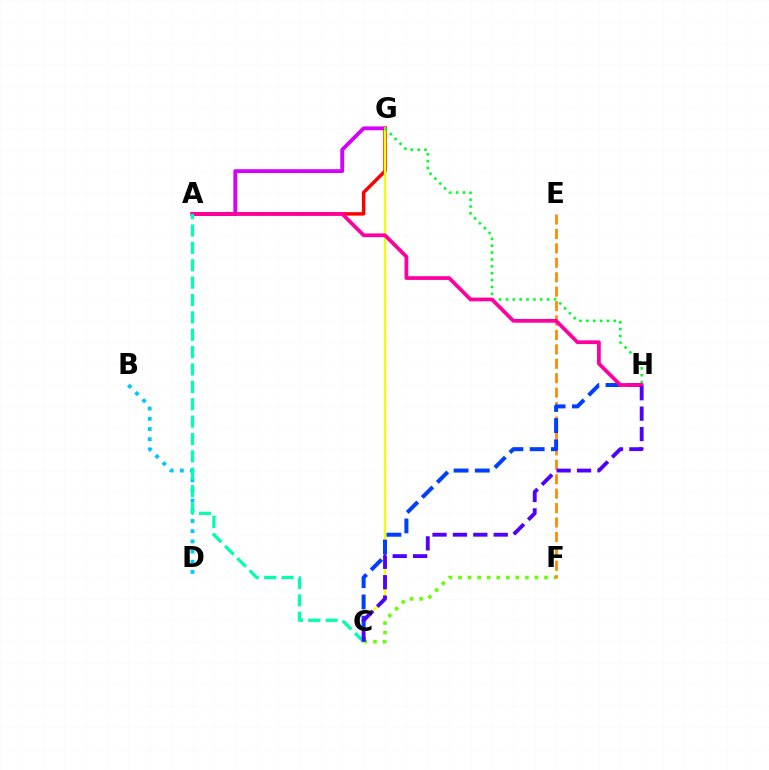{('C', 'F'): [{'color': '#66ff00', 'line_style': 'dotted', 'thickness': 2.6}], ('A', 'G'): [{'color': '#d600ff', 'line_style': 'solid', 'thickness': 2.76}, {'color': '#ff0000', 'line_style': 'solid', 'thickness': 2.49}], ('C', 'G'): [{'color': '#eeff00', 'line_style': 'solid', 'thickness': 1.6}], ('E', 'F'): [{'color': '#ff8800', 'line_style': 'dashed', 'thickness': 1.96}], ('G', 'H'): [{'color': '#00ff27', 'line_style': 'dotted', 'thickness': 1.87}], ('B', 'D'): [{'color': '#00c7ff', 'line_style': 'dotted', 'thickness': 2.77}], ('C', 'H'): [{'color': '#003fff', 'line_style': 'dashed', 'thickness': 2.89}, {'color': '#4f00ff', 'line_style': 'dashed', 'thickness': 2.77}], ('A', 'H'): [{'color': '#ff00a0', 'line_style': 'solid', 'thickness': 2.7}], ('A', 'C'): [{'color': '#00ffaf', 'line_style': 'dashed', 'thickness': 2.36}]}